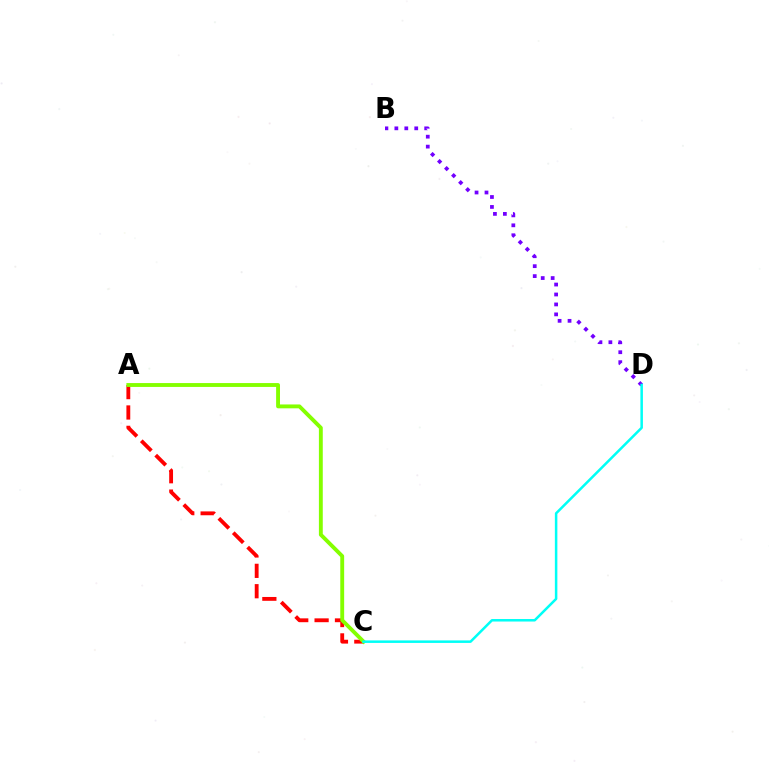{('B', 'D'): [{'color': '#7200ff', 'line_style': 'dotted', 'thickness': 2.7}], ('A', 'C'): [{'color': '#ff0000', 'line_style': 'dashed', 'thickness': 2.77}, {'color': '#84ff00', 'line_style': 'solid', 'thickness': 2.79}], ('C', 'D'): [{'color': '#00fff6', 'line_style': 'solid', 'thickness': 1.81}]}